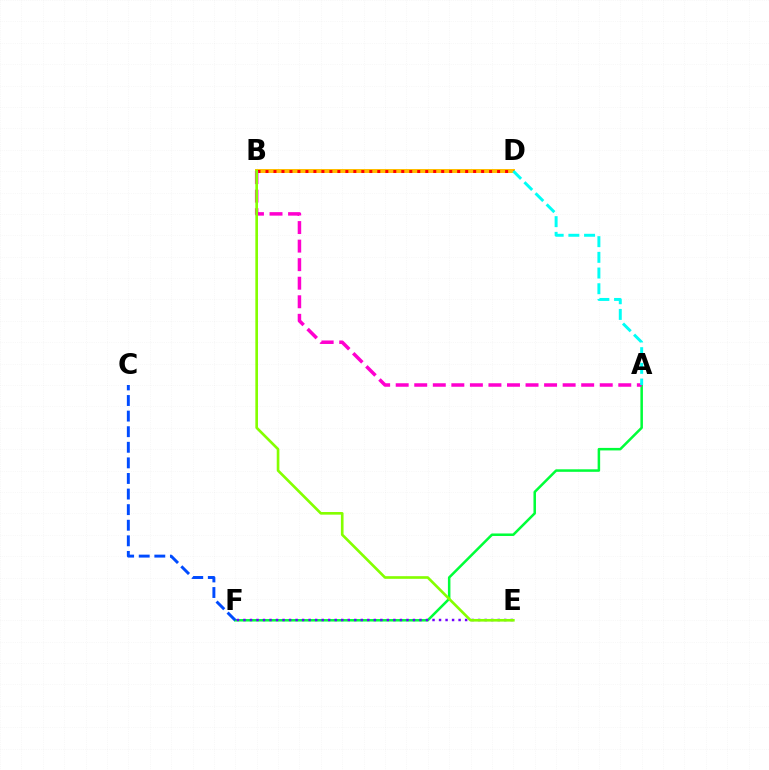{('A', 'F'): [{'color': '#00ff39', 'line_style': 'solid', 'thickness': 1.81}], ('E', 'F'): [{'color': '#7200ff', 'line_style': 'dotted', 'thickness': 1.77}], ('C', 'F'): [{'color': '#004bff', 'line_style': 'dashed', 'thickness': 2.12}], ('B', 'D'): [{'color': '#ffbd00', 'line_style': 'solid', 'thickness': 2.86}, {'color': '#ff0000', 'line_style': 'dotted', 'thickness': 2.17}], ('A', 'B'): [{'color': '#ff00cf', 'line_style': 'dashed', 'thickness': 2.52}], ('B', 'E'): [{'color': '#84ff00', 'line_style': 'solid', 'thickness': 1.91}], ('A', 'D'): [{'color': '#00fff6', 'line_style': 'dashed', 'thickness': 2.13}]}